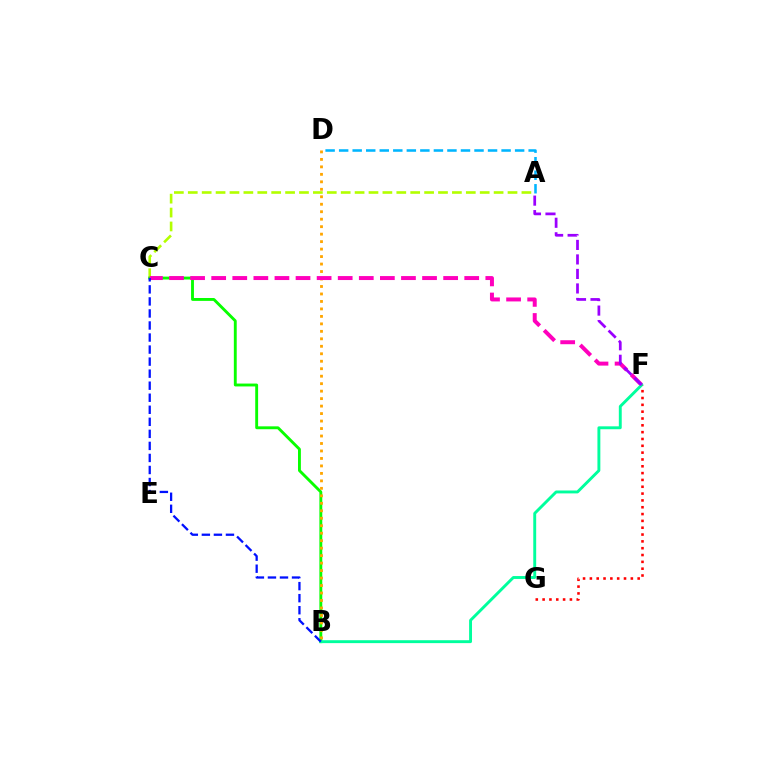{('A', 'C'): [{'color': '#b3ff00', 'line_style': 'dashed', 'thickness': 1.89}], ('B', 'C'): [{'color': '#08ff00', 'line_style': 'solid', 'thickness': 2.07}, {'color': '#0010ff', 'line_style': 'dashed', 'thickness': 1.64}], ('B', 'D'): [{'color': '#ffa500', 'line_style': 'dotted', 'thickness': 2.03}], ('A', 'D'): [{'color': '#00b5ff', 'line_style': 'dashed', 'thickness': 1.84}], ('C', 'F'): [{'color': '#ff00bd', 'line_style': 'dashed', 'thickness': 2.86}], ('B', 'F'): [{'color': '#00ff9d', 'line_style': 'solid', 'thickness': 2.09}], ('F', 'G'): [{'color': '#ff0000', 'line_style': 'dotted', 'thickness': 1.85}], ('A', 'F'): [{'color': '#9b00ff', 'line_style': 'dashed', 'thickness': 1.97}]}